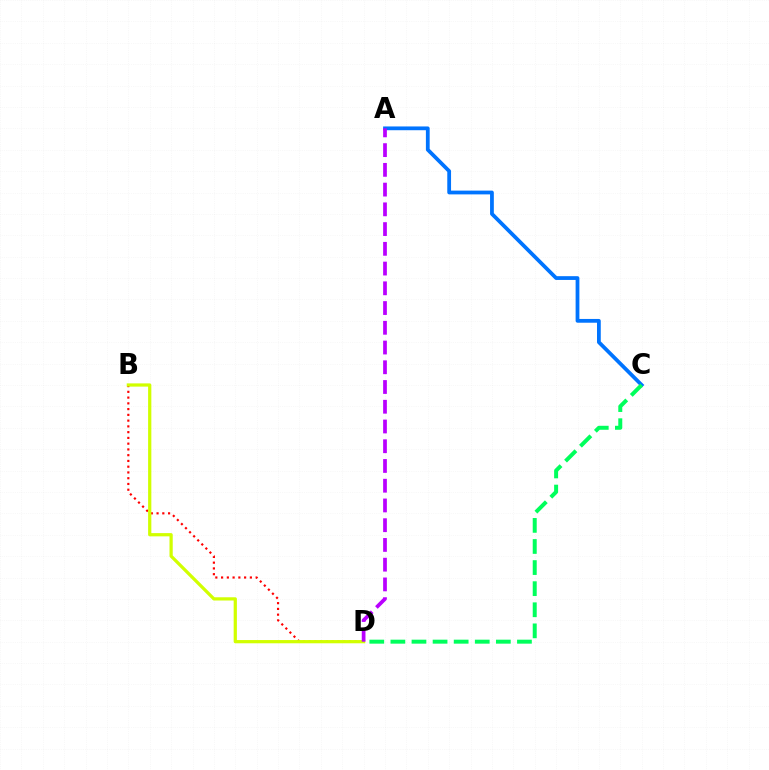{('A', 'C'): [{'color': '#0074ff', 'line_style': 'solid', 'thickness': 2.71}], ('B', 'D'): [{'color': '#ff0000', 'line_style': 'dotted', 'thickness': 1.56}, {'color': '#d1ff00', 'line_style': 'solid', 'thickness': 2.33}], ('C', 'D'): [{'color': '#00ff5c', 'line_style': 'dashed', 'thickness': 2.87}], ('A', 'D'): [{'color': '#b900ff', 'line_style': 'dashed', 'thickness': 2.68}]}